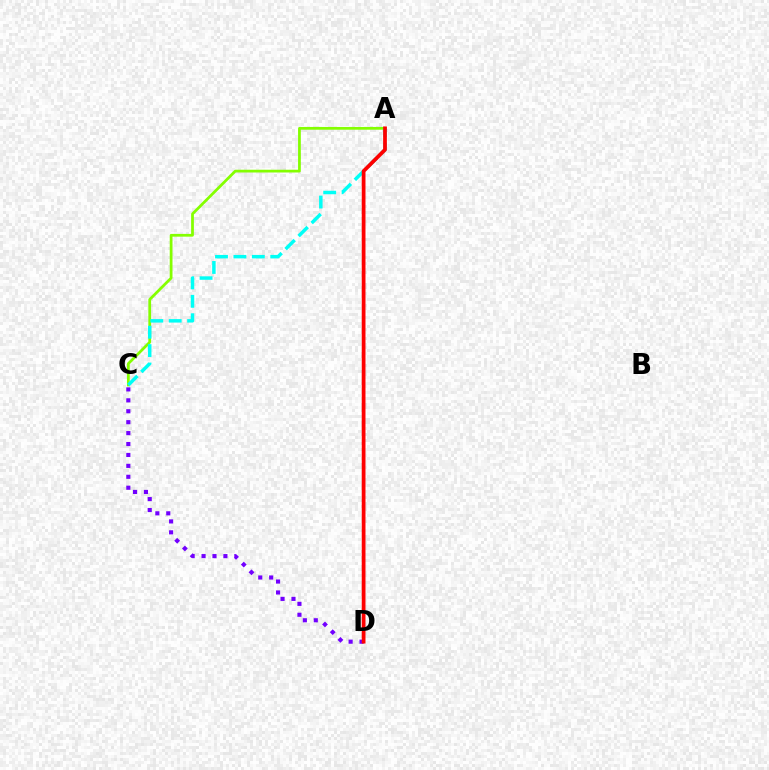{('A', 'C'): [{'color': '#84ff00', 'line_style': 'solid', 'thickness': 1.99}, {'color': '#00fff6', 'line_style': 'dashed', 'thickness': 2.5}], ('C', 'D'): [{'color': '#7200ff', 'line_style': 'dotted', 'thickness': 2.97}], ('A', 'D'): [{'color': '#ff0000', 'line_style': 'solid', 'thickness': 2.7}]}